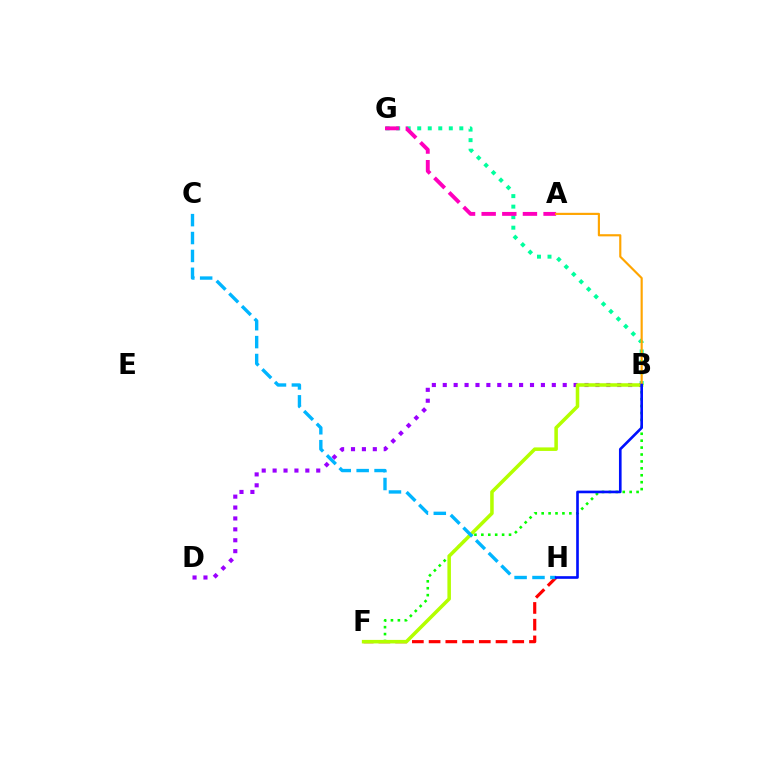{('F', 'H'): [{'color': '#ff0000', 'line_style': 'dashed', 'thickness': 2.27}], ('B', 'G'): [{'color': '#00ff9d', 'line_style': 'dotted', 'thickness': 2.86}], ('B', 'D'): [{'color': '#9b00ff', 'line_style': 'dotted', 'thickness': 2.96}], ('A', 'G'): [{'color': '#ff00bd', 'line_style': 'dashed', 'thickness': 2.8}], ('B', 'F'): [{'color': '#08ff00', 'line_style': 'dotted', 'thickness': 1.88}, {'color': '#b3ff00', 'line_style': 'solid', 'thickness': 2.55}], ('A', 'B'): [{'color': '#ffa500', 'line_style': 'solid', 'thickness': 1.55}], ('C', 'H'): [{'color': '#00b5ff', 'line_style': 'dashed', 'thickness': 2.43}], ('B', 'H'): [{'color': '#0010ff', 'line_style': 'solid', 'thickness': 1.9}]}